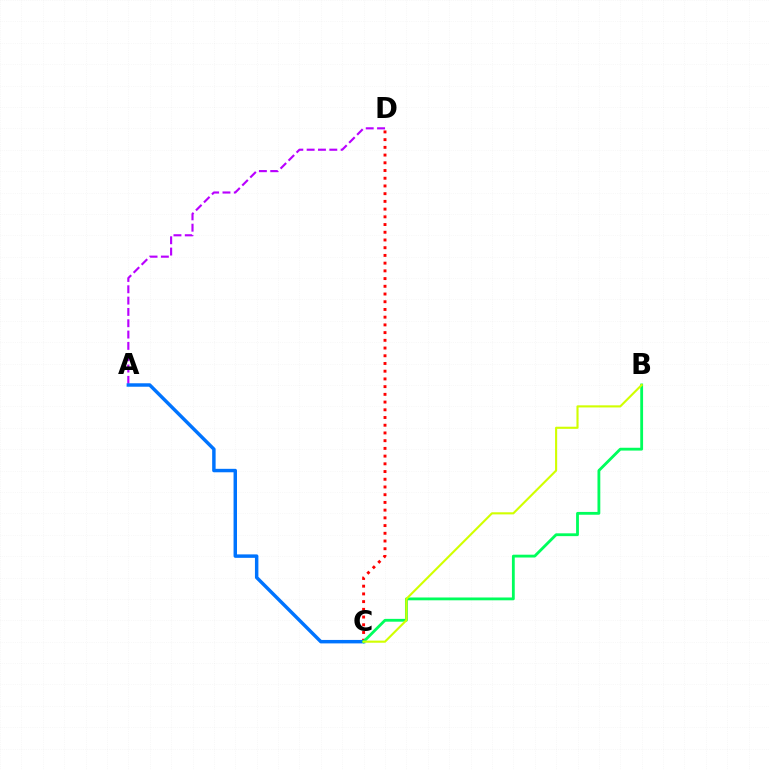{('A', 'D'): [{'color': '#b900ff', 'line_style': 'dashed', 'thickness': 1.54}], ('C', 'D'): [{'color': '#ff0000', 'line_style': 'dotted', 'thickness': 2.1}], ('A', 'C'): [{'color': '#0074ff', 'line_style': 'solid', 'thickness': 2.49}], ('B', 'C'): [{'color': '#00ff5c', 'line_style': 'solid', 'thickness': 2.03}, {'color': '#d1ff00', 'line_style': 'solid', 'thickness': 1.52}]}